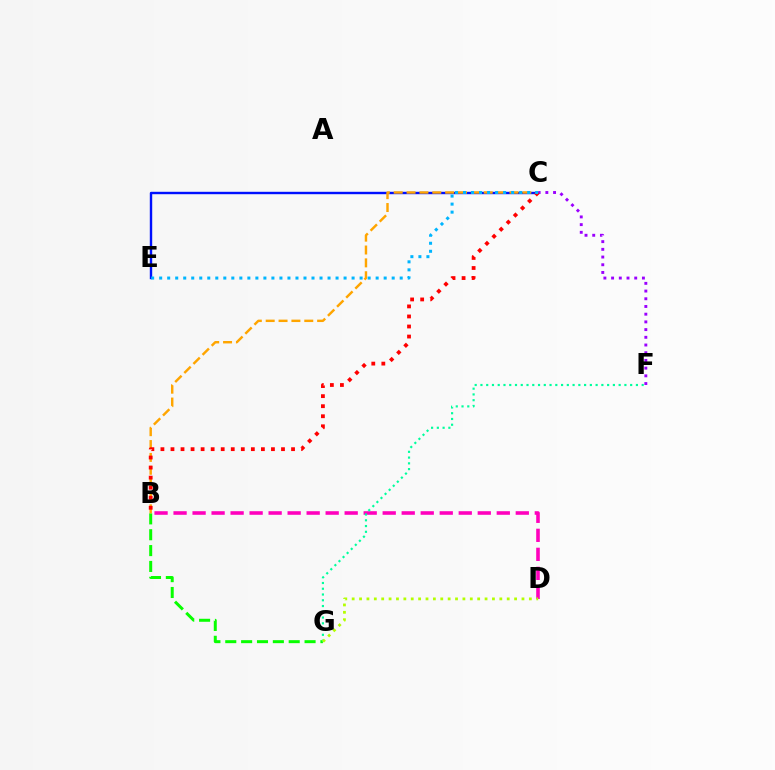{('C', 'E'): [{'color': '#0010ff', 'line_style': 'solid', 'thickness': 1.73}, {'color': '#00b5ff', 'line_style': 'dotted', 'thickness': 2.18}], ('B', 'G'): [{'color': '#08ff00', 'line_style': 'dashed', 'thickness': 2.15}], ('B', 'D'): [{'color': '#ff00bd', 'line_style': 'dashed', 'thickness': 2.58}], ('B', 'C'): [{'color': '#ffa500', 'line_style': 'dashed', 'thickness': 1.75}, {'color': '#ff0000', 'line_style': 'dotted', 'thickness': 2.73}], ('F', 'G'): [{'color': '#00ff9d', 'line_style': 'dotted', 'thickness': 1.56}], ('C', 'F'): [{'color': '#9b00ff', 'line_style': 'dotted', 'thickness': 2.09}], ('D', 'G'): [{'color': '#b3ff00', 'line_style': 'dotted', 'thickness': 2.01}]}